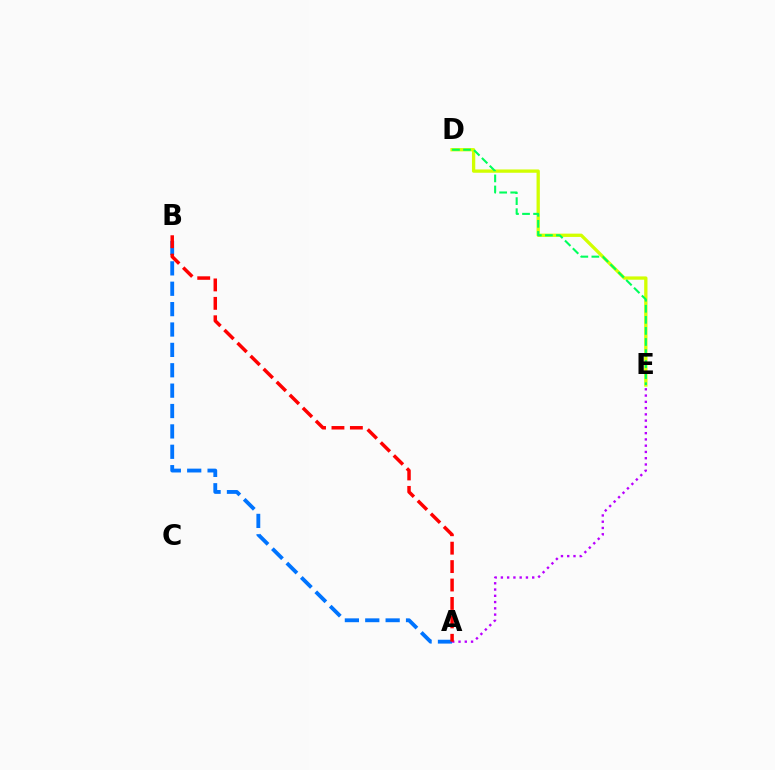{('A', 'B'): [{'color': '#0074ff', 'line_style': 'dashed', 'thickness': 2.77}, {'color': '#ff0000', 'line_style': 'dashed', 'thickness': 2.5}], ('D', 'E'): [{'color': '#d1ff00', 'line_style': 'solid', 'thickness': 2.38}, {'color': '#00ff5c', 'line_style': 'dashed', 'thickness': 1.5}], ('A', 'E'): [{'color': '#b900ff', 'line_style': 'dotted', 'thickness': 1.7}]}